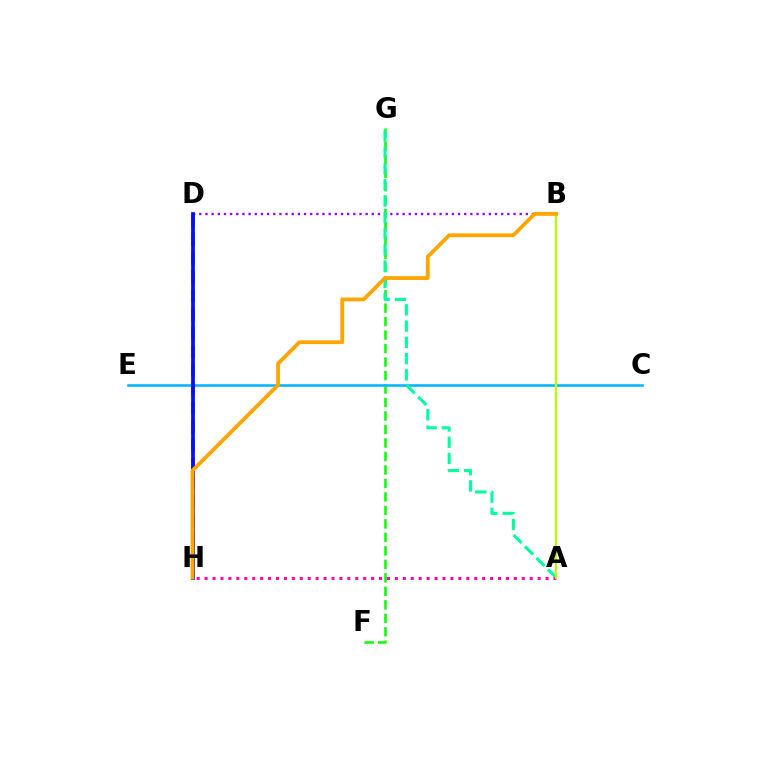{('B', 'D'): [{'color': '#9b00ff', 'line_style': 'dotted', 'thickness': 1.67}], ('F', 'G'): [{'color': '#08ff00', 'line_style': 'dashed', 'thickness': 1.83}], ('C', 'E'): [{'color': '#00b5ff', 'line_style': 'solid', 'thickness': 1.84}], ('D', 'H'): [{'color': '#ff0000', 'line_style': 'dashed', 'thickness': 2.55}, {'color': '#0010ff', 'line_style': 'solid', 'thickness': 2.69}], ('A', 'G'): [{'color': '#00ff9d', 'line_style': 'dashed', 'thickness': 2.21}], ('A', 'H'): [{'color': '#ff00bd', 'line_style': 'dotted', 'thickness': 2.15}], ('A', 'B'): [{'color': '#b3ff00', 'line_style': 'solid', 'thickness': 1.61}], ('B', 'H'): [{'color': '#ffa500', 'line_style': 'solid', 'thickness': 2.75}]}